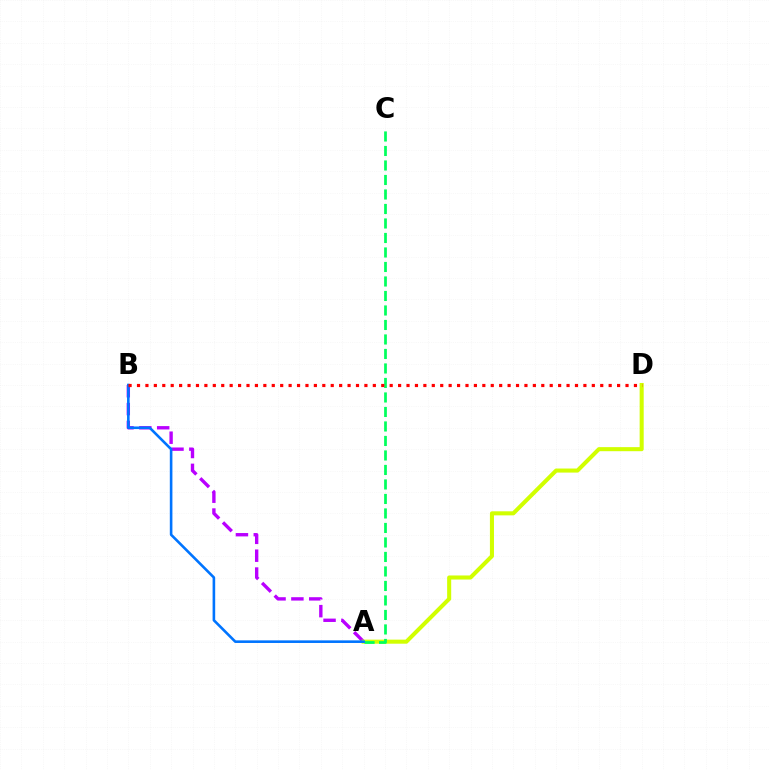{('A', 'B'): [{'color': '#b900ff', 'line_style': 'dashed', 'thickness': 2.42}, {'color': '#0074ff', 'line_style': 'solid', 'thickness': 1.88}], ('A', 'D'): [{'color': '#d1ff00', 'line_style': 'solid', 'thickness': 2.92}], ('A', 'C'): [{'color': '#00ff5c', 'line_style': 'dashed', 'thickness': 1.97}], ('B', 'D'): [{'color': '#ff0000', 'line_style': 'dotted', 'thickness': 2.29}]}